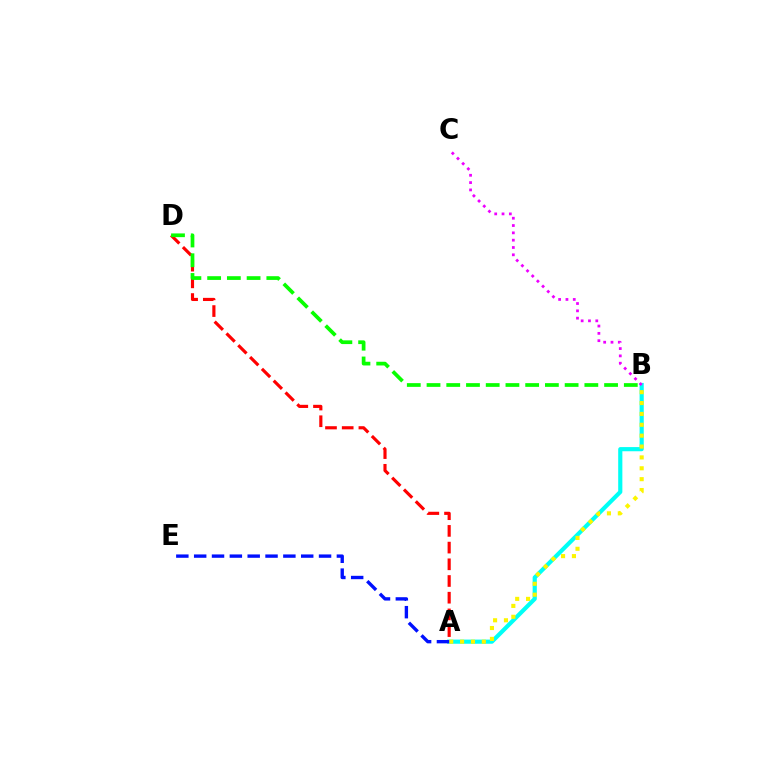{('A', 'B'): [{'color': '#00fff6', 'line_style': 'solid', 'thickness': 3.0}, {'color': '#fcf500', 'line_style': 'dotted', 'thickness': 2.95}], ('A', 'D'): [{'color': '#ff0000', 'line_style': 'dashed', 'thickness': 2.27}], ('B', 'C'): [{'color': '#ee00ff', 'line_style': 'dotted', 'thickness': 1.99}], ('B', 'D'): [{'color': '#08ff00', 'line_style': 'dashed', 'thickness': 2.68}], ('A', 'E'): [{'color': '#0010ff', 'line_style': 'dashed', 'thickness': 2.42}]}